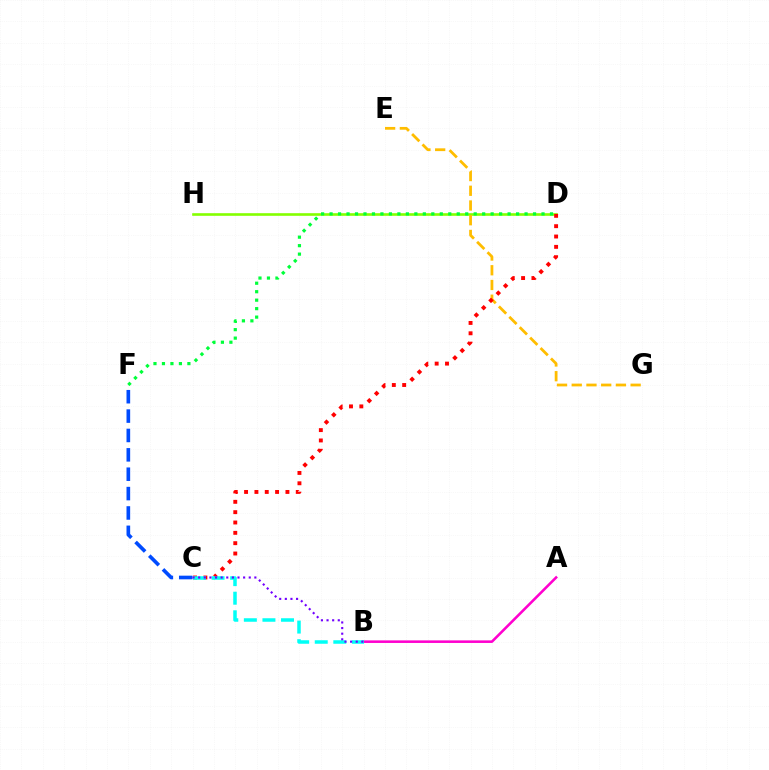{('D', 'H'): [{'color': '#84ff00', 'line_style': 'solid', 'thickness': 1.89}], ('A', 'B'): [{'color': '#ff00cf', 'line_style': 'solid', 'thickness': 1.85}], ('C', 'F'): [{'color': '#004bff', 'line_style': 'dashed', 'thickness': 2.63}], ('E', 'G'): [{'color': '#ffbd00', 'line_style': 'dashed', 'thickness': 2.0}], ('C', 'D'): [{'color': '#ff0000', 'line_style': 'dotted', 'thickness': 2.81}], ('B', 'C'): [{'color': '#00fff6', 'line_style': 'dashed', 'thickness': 2.52}, {'color': '#7200ff', 'line_style': 'dotted', 'thickness': 1.53}], ('D', 'F'): [{'color': '#00ff39', 'line_style': 'dotted', 'thickness': 2.3}]}